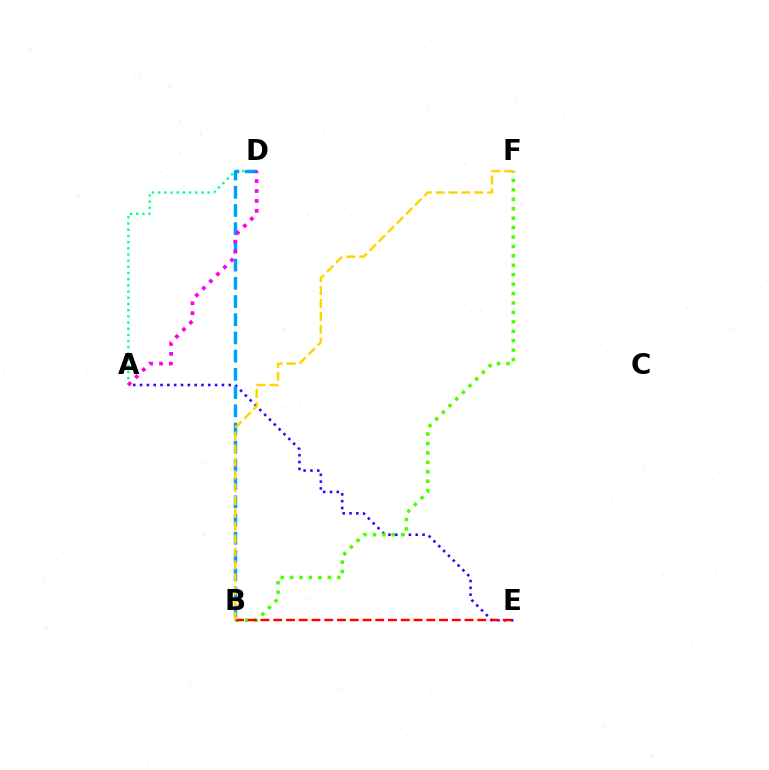{('A', 'E'): [{'color': '#3700ff', 'line_style': 'dotted', 'thickness': 1.85}], ('A', 'D'): [{'color': '#00ff86', 'line_style': 'dotted', 'thickness': 1.68}, {'color': '#ff00ed', 'line_style': 'dotted', 'thickness': 2.69}], ('B', 'F'): [{'color': '#4fff00', 'line_style': 'dotted', 'thickness': 2.56}, {'color': '#ffd500', 'line_style': 'dashed', 'thickness': 1.75}], ('B', 'D'): [{'color': '#009eff', 'line_style': 'dashed', 'thickness': 2.47}], ('B', 'E'): [{'color': '#ff0000', 'line_style': 'dashed', 'thickness': 1.73}]}